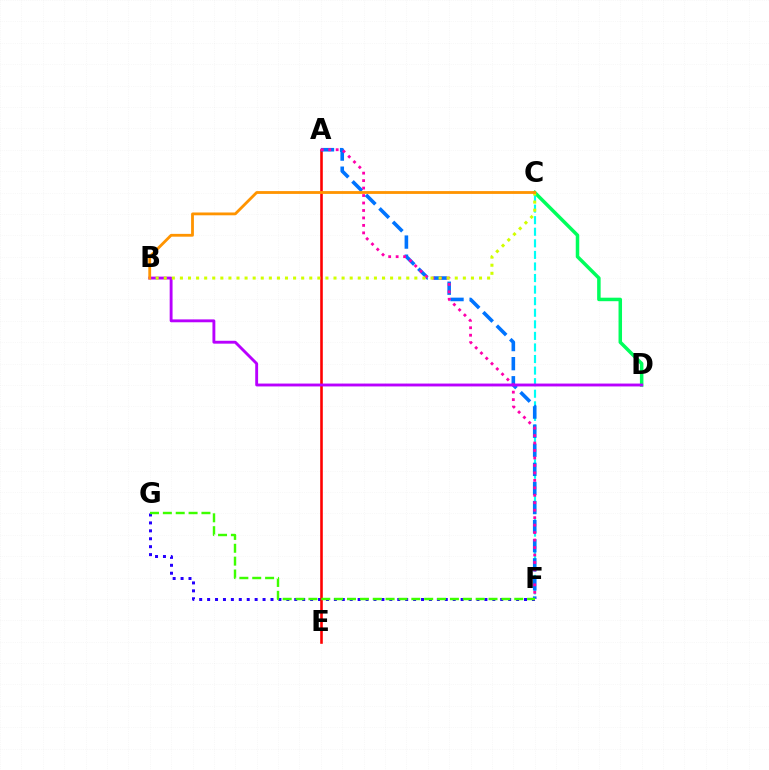{('F', 'G'): [{'color': '#2500ff', 'line_style': 'dotted', 'thickness': 2.15}, {'color': '#3dff00', 'line_style': 'dashed', 'thickness': 1.75}], ('A', 'E'): [{'color': '#ff0000', 'line_style': 'solid', 'thickness': 1.87}], ('C', 'F'): [{'color': '#00fff6', 'line_style': 'dashed', 'thickness': 1.57}], ('C', 'D'): [{'color': '#00ff5c', 'line_style': 'solid', 'thickness': 2.52}], ('A', 'F'): [{'color': '#0074ff', 'line_style': 'dashed', 'thickness': 2.59}, {'color': '#ff00ac', 'line_style': 'dotted', 'thickness': 2.03}], ('B', 'D'): [{'color': '#b900ff', 'line_style': 'solid', 'thickness': 2.07}], ('B', 'C'): [{'color': '#d1ff00', 'line_style': 'dotted', 'thickness': 2.2}, {'color': '#ff9400', 'line_style': 'solid', 'thickness': 2.02}]}